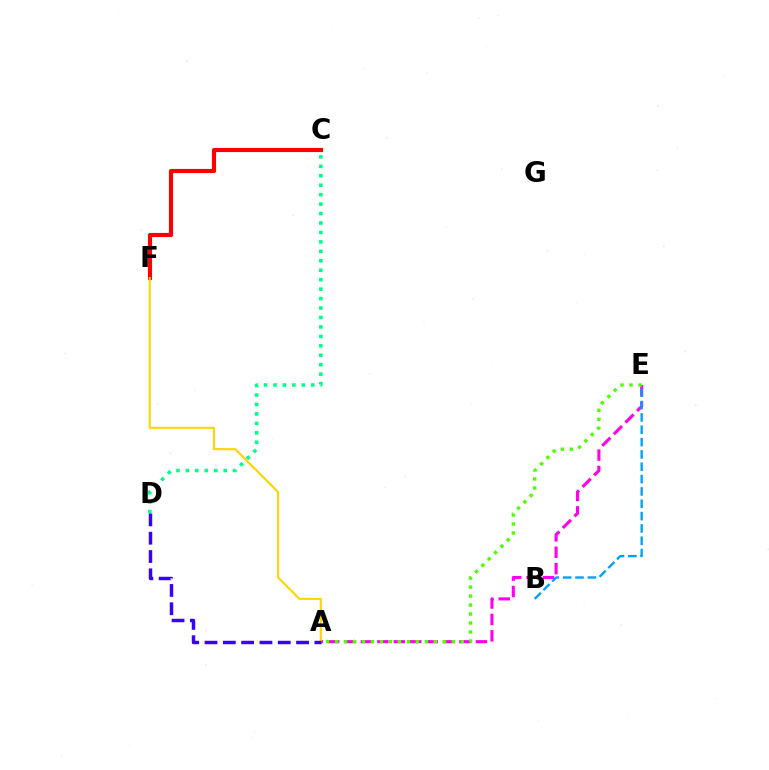{('C', 'F'): [{'color': '#ff0000', 'line_style': 'solid', 'thickness': 2.97}], ('A', 'E'): [{'color': '#ff00ed', 'line_style': 'dashed', 'thickness': 2.23}, {'color': '#4fff00', 'line_style': 'dotted', 'thickness': 2.44}], ('C', 'D'): [{'color': '#00ff86', 'line_style': 'dotted', 'thickness': 2.57}], ('B', 'E'): [{'color': '#009eff', 'line_style': 'dashed', 'thickness': 1.68}], ('A', 'F'): [{'color': '#ffd500', 'line_style': 'solid', 'thickness': 1.51}], ('A', 'D'): [{'color': '#3700ff', 'line_style': 'dashed', 'thickness': 2.49}]}